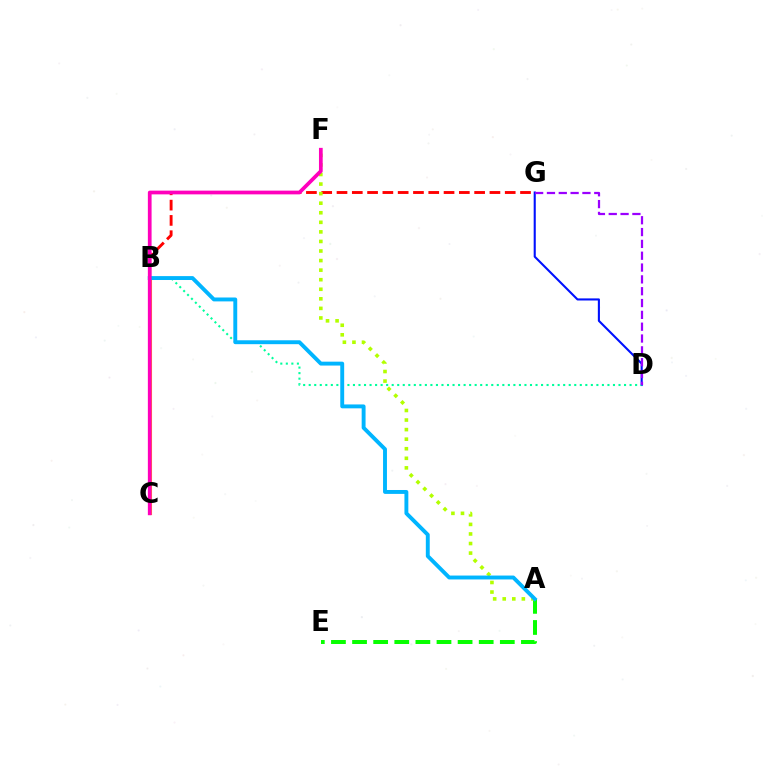{('B', 'C'): [{'color': '#ffa500', 'line_style': 'solid', 'thickness': 2.21}], ('D', 'G'): [{'color': '#0010ff', 'line_style': 'solid', 'thickness': 1.51}, {'color': '#9b00ff', 'line_style': 'dashed', 'thickness': 1.61}], ('A', 'E'): [{'color': '#08ff00', 'line_style': 'dashed', 'thickness': 2.87}], ('B', 'G'): [{'color': '#ff0000', 'line_style': 'dashed', 'thickness': 2.08}], ('A', 'F'): [{'color': '#b3ff00', 'line_style': 'dotted', 'thickness': 2.6}], ('B', 'D'): [{'color': '#00ff9d', 'line_style': 'dotted', 'thickness': 1.5}], ('A', 'B'): [{'color': '#00b5ff', 'line_style': 'solid', 'thickness': 2.81}], ('C', 'F'): [{'color': '#ff00bd', 'line_style': 'solid', 'thickness': 2.68}]}